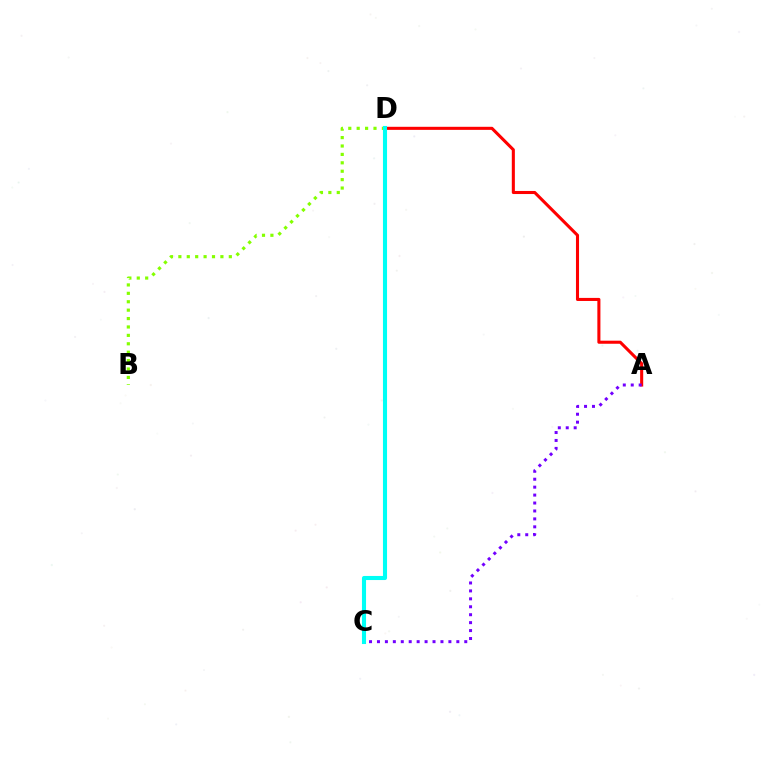{('B', 'D'): [{'color': '#84ff00', 'line_style': 'dotted', 'thickness': 2.28}], ('A', 'D'): [{'color': '#ff0000', 'line_style': 'solid', 'thickness': 2.21}], ('A', 'C'): [{'color': '#7200ff', 'line_style': 'dotted', 'thickness': 2.16}], ('C', 'D'): [{'color': '#00fff6', 'line_style': 'solid', 'thickness': 2.94}]}